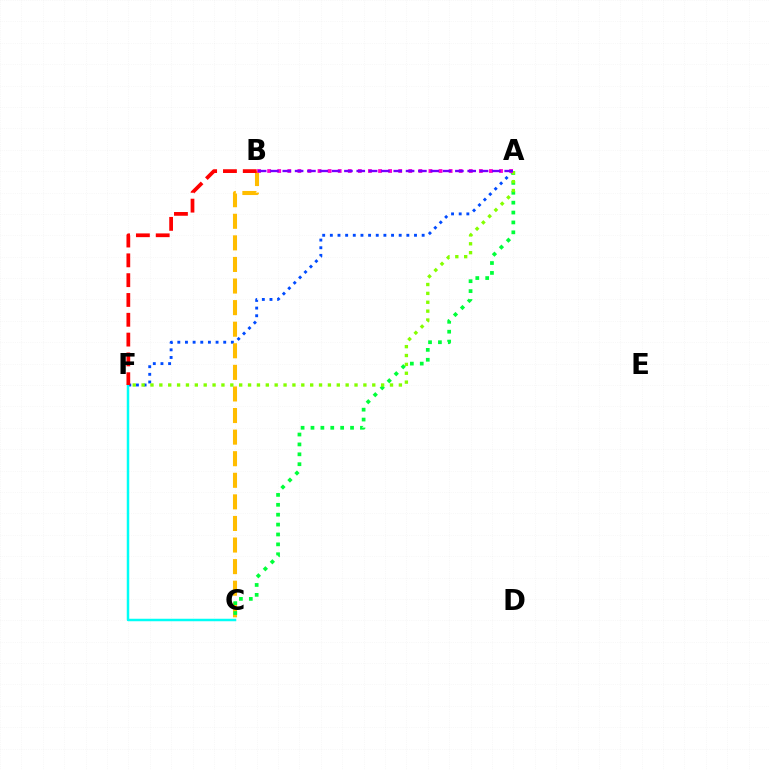{('A', 'F'): [{'color': '#004bff', 'line_style': 'dotted', 'thickness': 2.08}, {'color': '#84ff00', 'line_style': 'dotted', 'thickness': 2.41}], ('B', 'C'): [{'color': '#ffbd00', 'line_style': 'dashed', 'thickness': 2.93}], ('A', 'C'): [{'color': '#00ff39', 'line_style': 'dotted', 'thickness': 2.69}], ('C', 'F'): [{'color': '#00fff6', 'line_style': 'solid', 'thickness': 1.79}], ('B', 'F'): [{'color': '#ff0000', 'line_style': 'dashed', 'thickness': 2.69}], ('A', 'B'): [{'color': '#ff00cf', 'line_style': 'dotted', 'thickness': 2.74}, {'color': '#7200ff', 'line_style': 'dashed', 'thickness': 1.67}]}